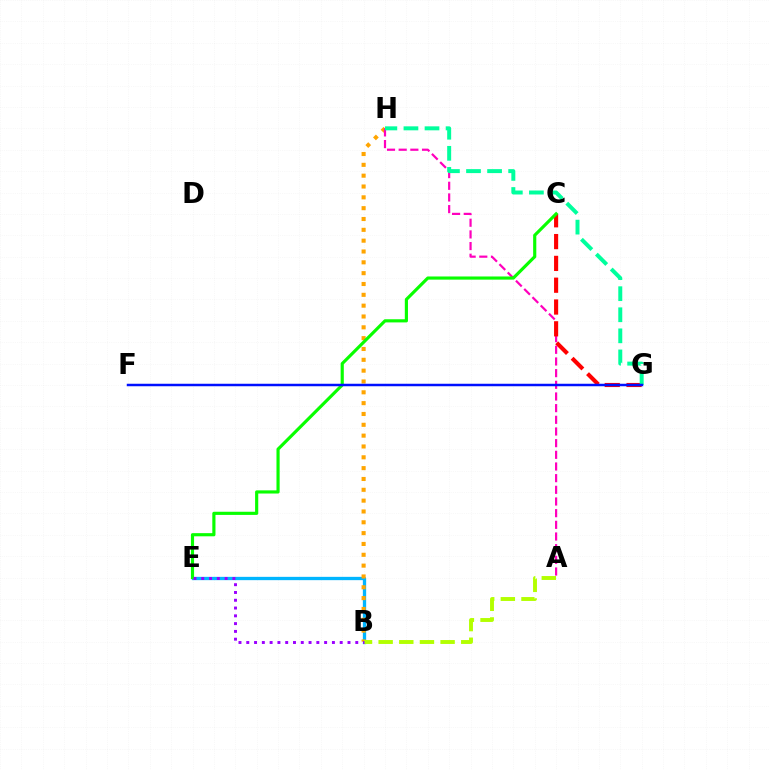{('B', 'E'): [{'color': '#00b5ff', 'line_style': 'solid', 'thickness': 2.38}, {'color': '#9b00ff', 'line_style': 'dotted', 'thickness': 2.12}], ('B', 'H'): [{'color': '#ffa500', 'line_style': 'dotted', 'thickness': 2.94}], ('A', 'H'): [{'color': '#ff00bd', 'line_style': 'dashed', 'thickness': 1.59}], ('C', 'G'): [{'color': '#ff0000', 'line_style': 'dashed', 'thickness': 2.96}], ('A', 'B'): [{'color': '#b3ff00', 'line_style': 'dashed', 'thickness': 2.81}], ('C', 'E'): [{'color': '#08ff00', 'line_style': 'solid', 'thickness': 2.27}], ('G', 'H'): [{'color': '#00ff9d', 'line_style': 'dashed', 'thickness': 2.86}], ('F', 'G'): [{'color': '#0010ff', 'line_style': 'solid', 'thickness': 1.79}]}